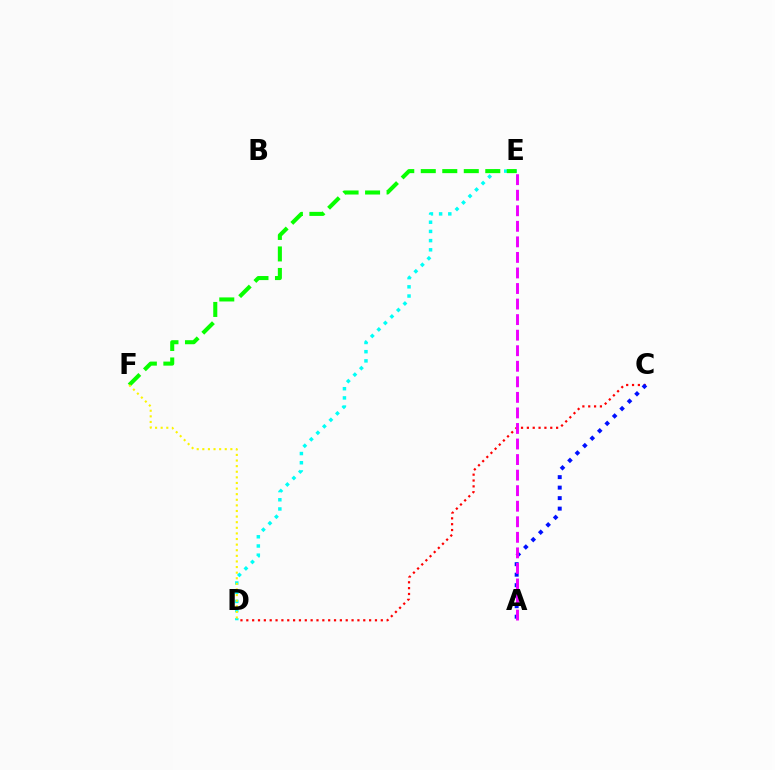{('D', 'E'): [{'color': '#00fff6', 'line_style': 'dotted', 'thickness': 2.5}], ('C', 'D'): [{'color': '#ff0000', 'line_style': 'dotted', 'thickness': 1.59}], ('A', 'C'): [{'color': '#0010ff', 'line_style': 'dotted', 'thickness': 2.85}], ('E', 'F'): [{'color': '#08ff00', 'line_style': 'dashed', 'thickness': 2.92}], ('D', 'F'): [{'color': '#fcf500', 'line_style': 'dotted', 'thickness': 1.52}], ('A', 'E'): [{'color': '#ee00ff', 'line_style': 'dashed', 'thickness': 2.11}]}